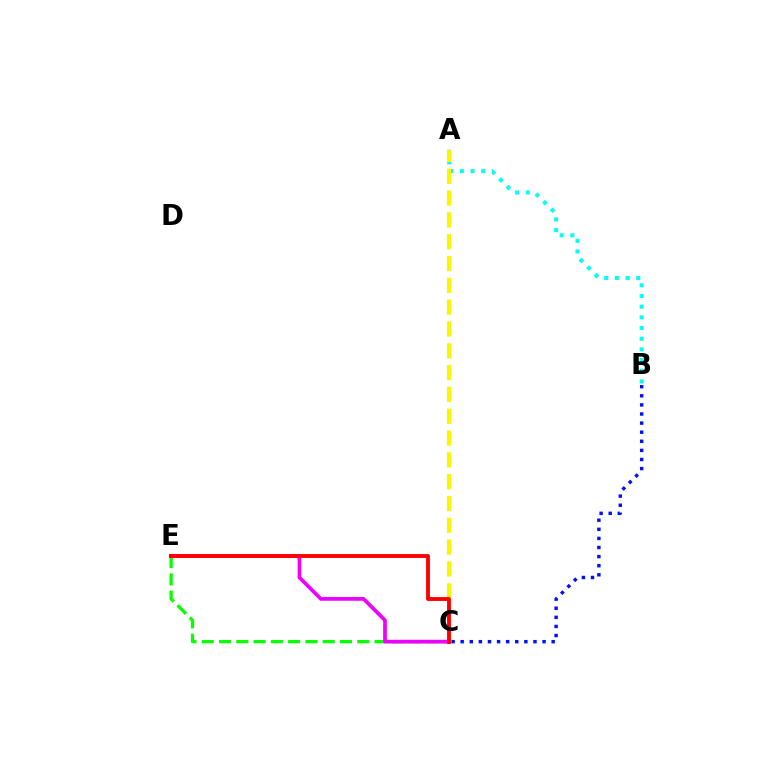{('A', 'B'): [{'color': '#00fff6', 'line_style': 'dotted', 'thickness': 2.9}], ('C', 'E'): [{'color': '#08ff00', 'line_style': 'dashed', 'thickness': 2.35}, {'color': '#ee00ff', 'line_style': 'solid', 'thickness': 2.68}, {'color': '#ff0000', 'line_style': 'solid', 'thickness': 2.79}], ('B', 'C'): [{'color': '#0010ff', 'line_style': 'dotted', 'thickness': 2.47}], ('A', 'C'): [{'color': '#fcf500', 'line_style': 'dashed', 'thickness': 2.96}]}